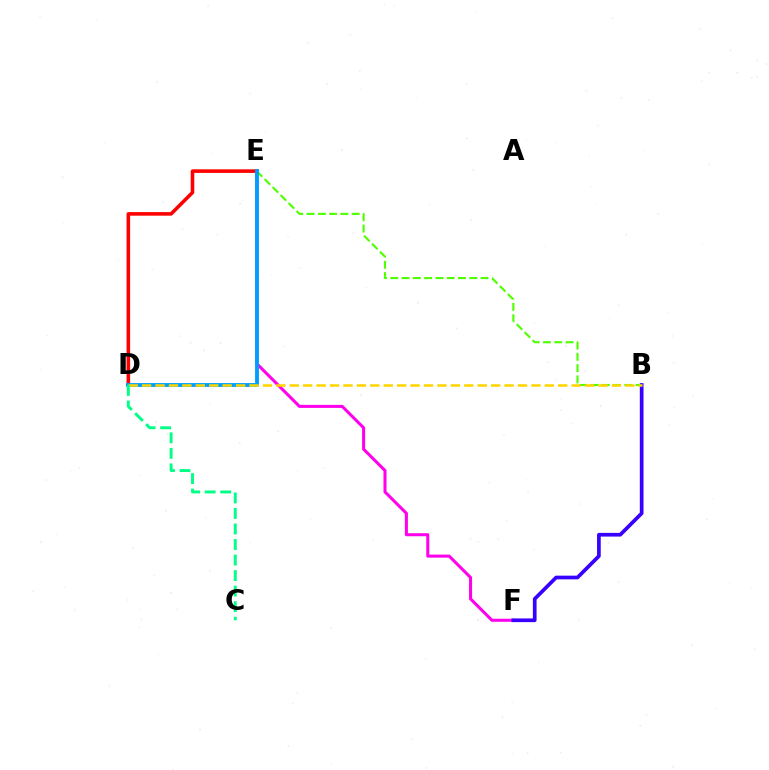{('E', 'F'): [{'color': '#ff00ed', 'line_style': 'solid', 'thickness': 2.19}], ('D', 'E'): [{'color': '#ff0000', 'line_style': 'solid', 'thickness': 2.57}, {'color': '#009eff', 'line_style': 'solid', 'thickness': 2.77}], ('B', 'E'): [{'color': '#4fff00', 'line_style': 'dashed', 'thickness': 1.53}], ('B', 'F'): [{'color': '#3700ff', 'line_style': 'solid', 'thickness': 2.66}], ('B', 'D'): [{'color': '#ffd500', 'line_style': 'dashed', 'thickness': 1.82}], ('C', 'D'): [{'color': '#00ff86', 'line_style': 'dashed', 'thickness': 2.11}]}